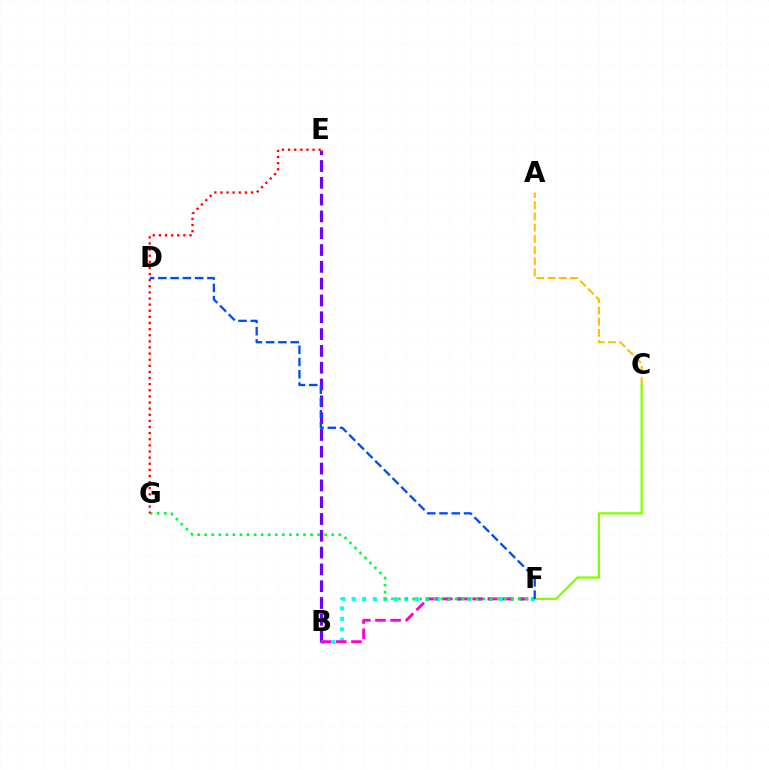{('A', 'C'): [{'color': '#ffbd00', 'line_style': 'dashed', 'thickness': 1.52}], ('B', 'E'): [{'color': '#7200ff', 'line_style': 'dashed', 'thickness': 2.28}], ('C', 'F'): [{'color': '#84ff00', 'line_style': 'solid', 'thickness': 1.64}], ('B', 'F'): [{'color': '#00fff6', 'line_style': 'dotted', 'thickness': 2.86}, {'color': '#ff00cf', 'line_style': 'dashed', 'thickness': 2.06}], ('F', 'G'): [{'color': '#00ff39', 'line_style': 'dotted', 'thickness': 1.92}], ('E', 'G'): [{'color': '#ff0000', 'line_style': 'dotted', 'thickness': 1.66}], ('D', 'F'): [{'color': '#004bff', 'line_style': 'dashed', 'thickness': 1.67}]}